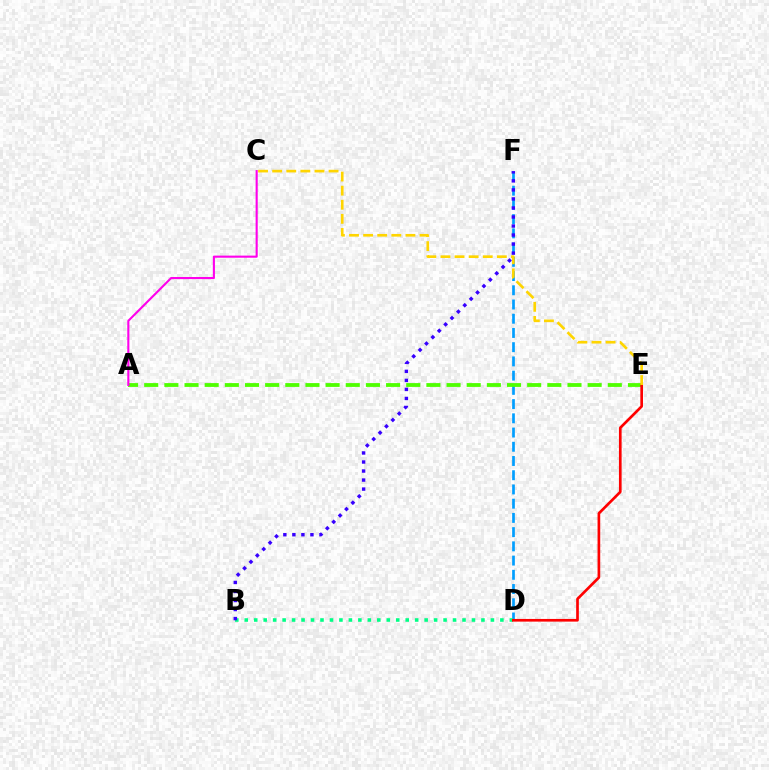{('D', 'F'): [{'color': '#009eff', 'line_style': 'dashed', 'thickness': 1.93}], ('A', 'E'): [{'color': '#4fff00', 'line_style': 'dashed', 'thickness': 2.74}], ('B', 'D'): [{'color': '#00ff86', 'line_style': 'dotted', 'thickness': 2.57}], ('D', 'E'): [{'color': '#ff0000', 'line_style': 'solid', 'thickness': 1.92}], ('A', 'C'): [{'color': '#ff00ed', 'line_style': 'solid', 'thickness': 1.51}], ('B', 'F'): [{'color': '#3700ff', 'line_style': 'dotted', 'thickness': 2.45}], ('C', 'E'): [{'color': '#ffd500', 'line_style': 'dashed', 'thickness': 1.92}]}